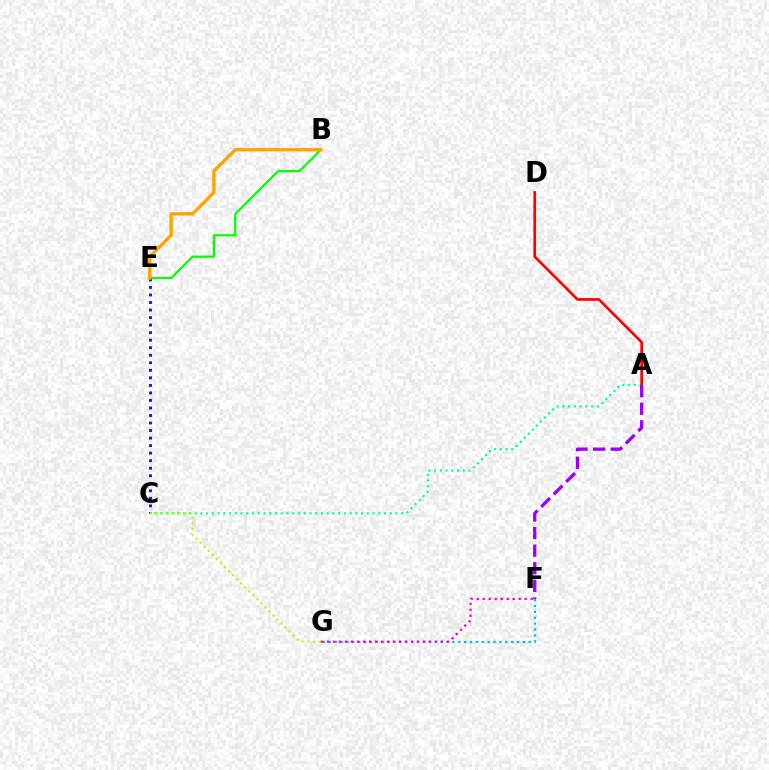{('B', 'E'): [{'color': '#08ff00', 'line_style': 'solid', 'thickness': 1.61}, {'color': '#ffa500', 'line_style': 'solid', 'thickness': 2.42}], ('A', 'C'): [{'color': '#00ff9d', 'line_style': 'dotted', 'thickness': 1.56}], ('C', 'E'): [{'color': '#0010ff', 'line_style': 'dotted', 'thickness': 2.05}], ('A', 'D'): [{'color': '#ff0000', 'line_style': 'solid', 'thickness': 1.94}], ('F', 'G'): [{'color': '#00b5ff', 'line_style': 'dotted', 'thickness': 1.6}, {'color': '#ff00bd', 'line_style': 'dotted', 'thickness': 1.63}], ('A', 'F'): [{'color': '#9b00ff', 'line_style': 'dashed', 'thickness': 2.39}], ('C', 'G'): [{'color': '#b3ff00', 'line_style': 'dotted', 'thickness': 1.55}]}